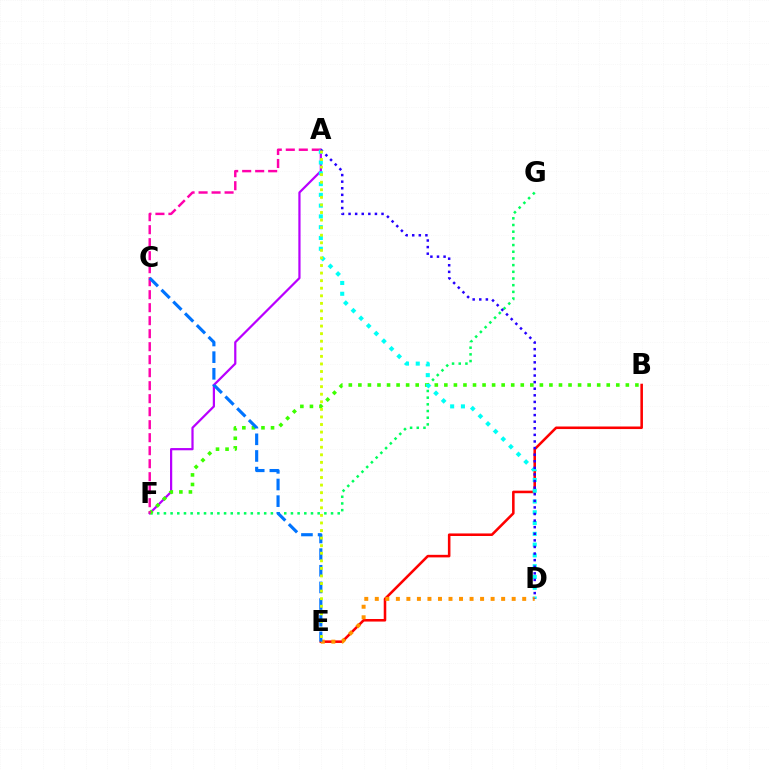{('F', 'G'): [{'color': '#00ff5c', 'line_style': 'dotted', 'thickness': 1.82}], ('B', 'E'): [{'color': '#ff0000', 'line_style': 'solid', 'thickness': 1.84}], ('A', 'F'): [{'color': '#b900ff', 'line_style': 'solid', 'thickness': 1.6}, {'color': '#ff00ac', 'line_style': 'dashed', 'thickness': 1.77}], ('B', 'F'): [{'color': '#3dff00', 'line_style': 'dotted', 'thickness': 2.6}], ('A', 'D'): [{'color': '#00fff6', 'line_style': 'dotted', 'thickness': 2.93}, {'color': '#2500ff', 'line_style': 'dotted', 'thickness': 1.79}], ('D', 'E'): [{'color': '#ff9400', 'line_style': 'dotted', 'thickness': 2.86}], ('C', 'E'): [{'color': '#0074ff', 'line_style': 'dashed', 'thickness': 2.26}], ('A', 'E'): [{'color': '#d1ff00', 'line_style': 'dotted', 'thickness': 2.06}]}